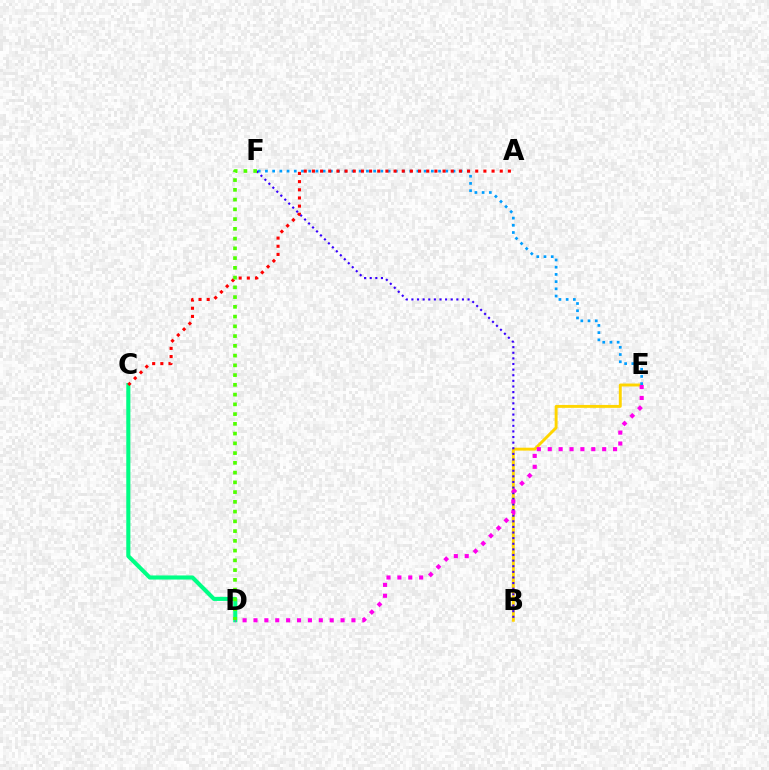{('B', 'E'): [{'color': '#ffd500', 'line_style': 'solid', 'thickness': 2.1}], ('E', 'F'): [{'color': '#009eff', 'line_style': 'dotted', 'thickness': 1.96}], ('B', 'F'): [{'color': '#3700ff', 'line_style': 'dotted', 'thickness': 1.53}], ('C', 'D'): [{'color': '#00ff86', 'line_style': 'solid', 'thickness': 2.94}], ('D', 'E'): [{'color': '#ff00ed', 'line_style': 'dotted', 'thickness': 2.96}], ('A', 'C'): [{'color': '#ff0000', 'line_style': 'dotted', 'thickness': 2.22}], ('D', 'F'): [{'color': '#4fff00', 'line_style': 'dotted', 'thickness': 2.65}]}